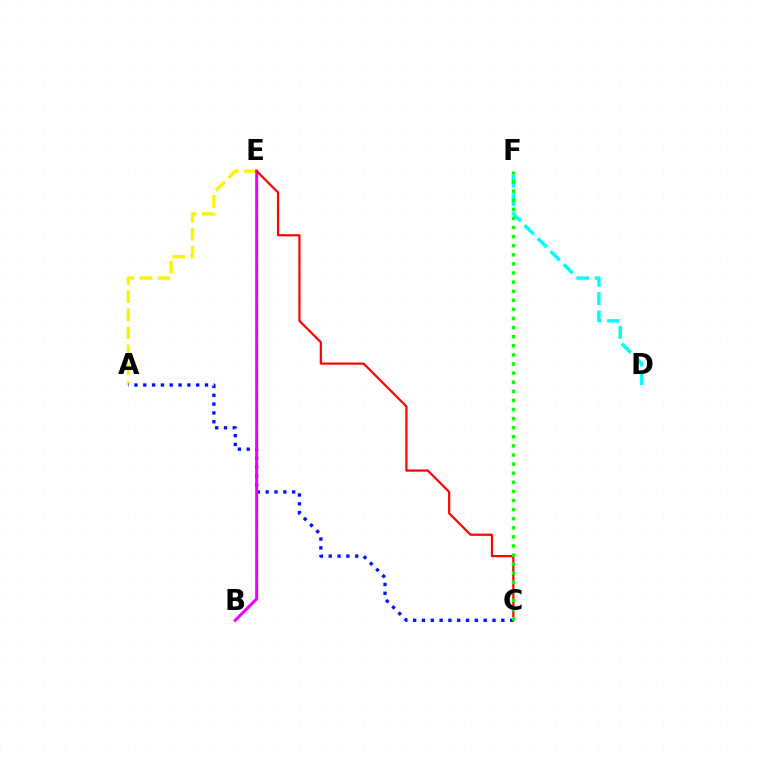{('A', 'E'): [{'color': '#fcf500', 'line_style': 'dashed', 'thickness': 2.46}], ('A', 'C'): [{'color': '#0010ff', 'line_style': 'dotted', 'thickness': 2.4}], ('B', 'E'): [{'color': '#ee00ff', 'line_style': 'solid', 'thickness': 2.17}], ('C', 'E'): [{'color': '#ff0000', 'line_style': 'solid', 'thickness': 1.59}], ('D', 'F'): [{'color': '#00fff6', 'line_style': 'dashed', 'thickness': 2.5}], ('C', 'F'): [{'color': '#08ff00', 'line_style': 'dotted', 'thickness': 2.47}]}